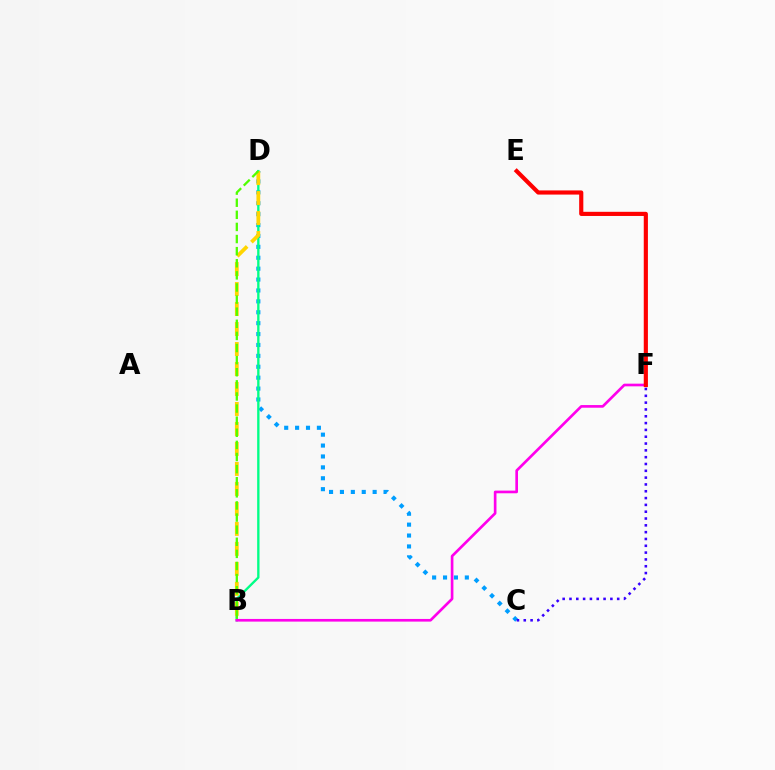{('C', 'D'): [{'color': '#009eff', 'line_style': 'dotted', 'thickness': 2.96}], ('B', 'D'): [{'color': '#00ff86', 'line_style': 'solid', 'thickness': 1.69}, {'color': '#ffd500', 'line_style': 'dashed', 'thickness': 2.72}, {'color': '#4fff00', 'line_style': 'dashed', 'thickness': 1.65}], ('C', 'F'): [{'color': '#3700ff', 'line_style': 'dotted', 'thickness': 1.85}], ('B', 'F'): [{'color': '#ff00ed', 'line_style': 'solid', 'thickness': 1.92}], ('E', 'F'): [{'color': '#ff0000', 'line_style': 'solid', 'thickness': 2.99}]}